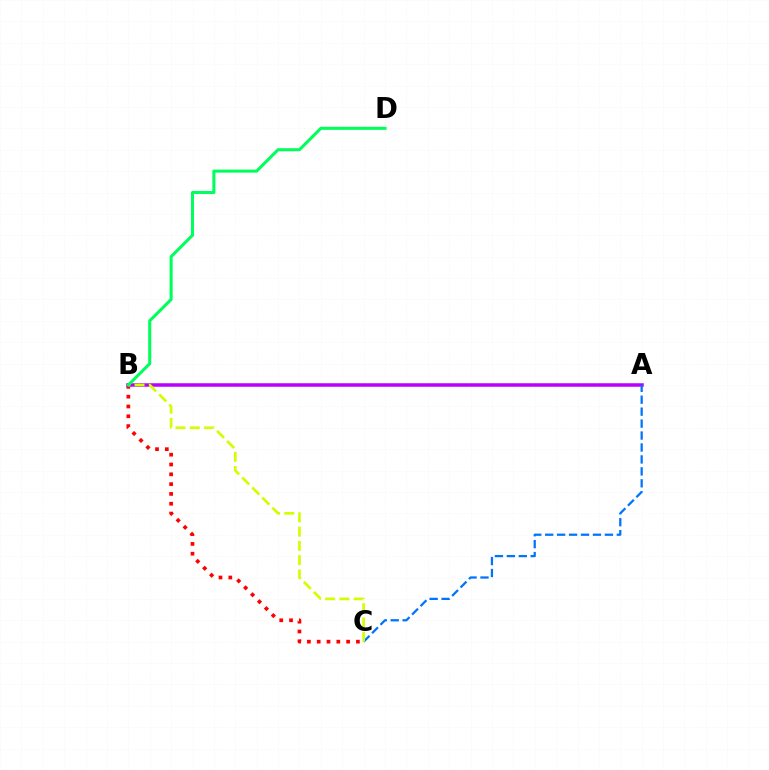{('B', 'C'): [{'color': '#ff0000', 'line_style': 'dotted', 'thickness': 2.66}, {'color': '#d1ff00', 'line_style': 'dashed', 'thickness': 1.94}], ('A', 'B'): [{'color': '#b900ff', 'line_style': 'solid', 'thickness': 2.52}], ('A', 'C'): [{'color': '#0074ff', 'line_style': 'dashed', 'thickness': 1.62}], ('B', 'D'): [{'color': '#00ff5c', 'line_style': 'solid', 'thickness': 2.2}]}